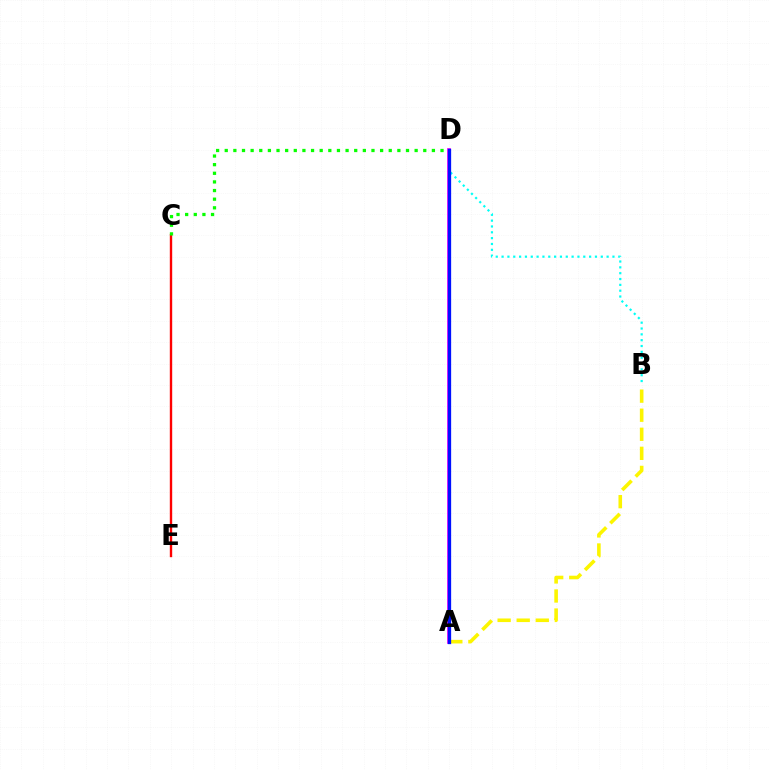{('C', 'E'): [{'color': '#ff0000', 'line_style': 'solid', 'thickness': 1.71}], ('C', 'D'): [{'color': '#08ff00', 'line_style': 'dotted', 'thickness': 2.35}], ('A', 'D'): [{'color': '#ee00ff', 'line_style': 'solid', 'thickness': 2.68}, {'color': '#0010ff', 'line_style': 'solid', 'thickness': 2.36}], ('B', 'D'): [{'color': '#00fff6', 'line_style': 'dotted', 'thickness': 1.59}], ('A', 'B'): [{'color': '#fcf500', 'line_style': 'dashed', 'thickness': 2.59}]}